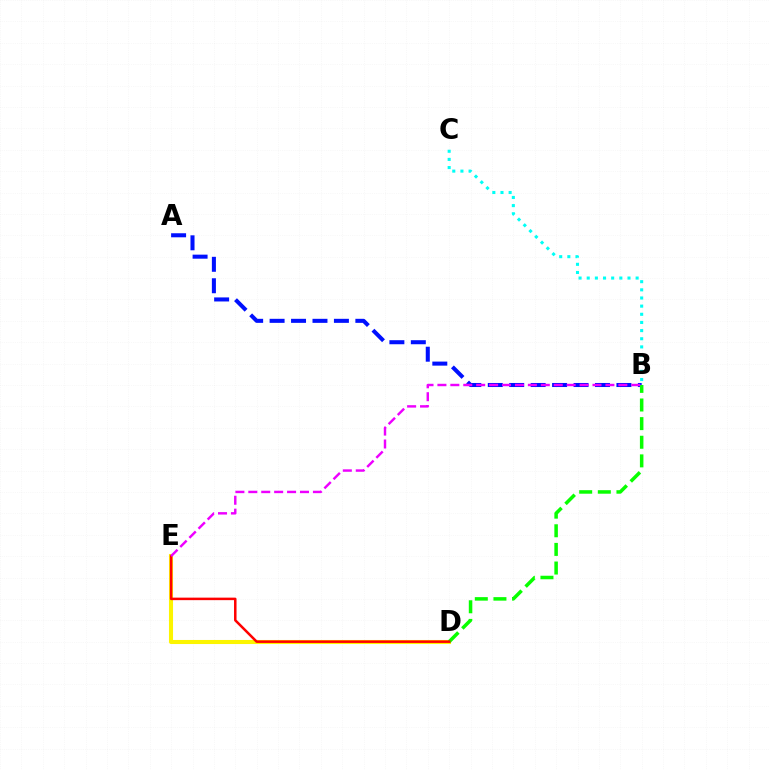{('A', 'B'): [{'color': '#0010ff', 'line_style': 'dashed', 'thickness': 2.91}], ('D', 'E'): [{'color': '#fcf500', 'line_style': 'solid', 'thickness': 2.92}, {'color': '#ff0000', 'line_style': 'solid', 'thickness': 1.81}], ('B', 'D'): [{'color': '#08ff00', 'line_style': 'dashed', 'thickness': 2.53}], ('B', 'E'): [{'color': '#ee00ff', 'line_style': 'dashed', 'thickness': 1.76}], ('B', 'C'): [{'color': '#00fff6', 'line_style': 'dotted', 'thickness': 2.21}]}